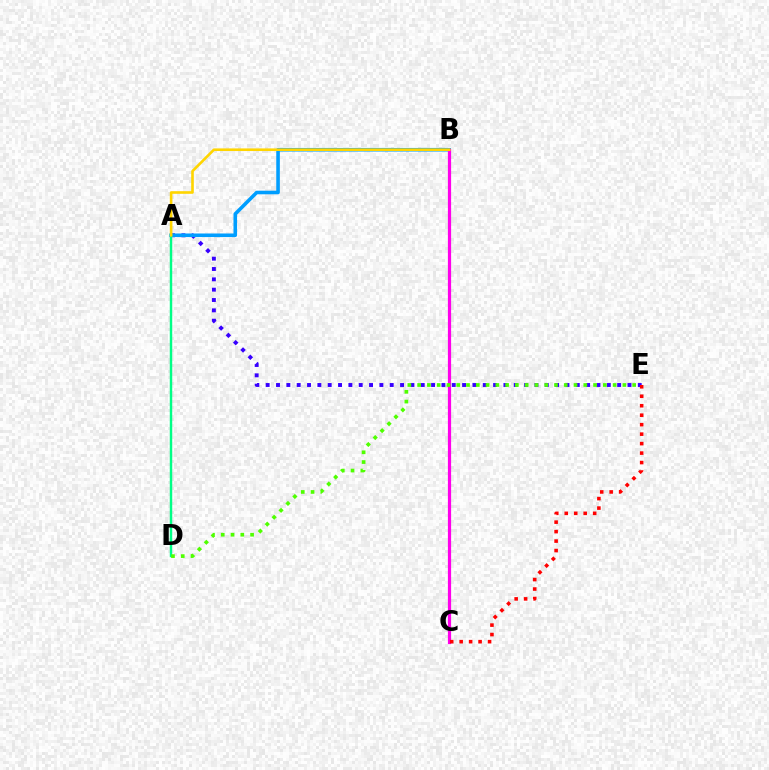{('A', 'E'): [{'color': '#3700ff', 'line_style': 'dotted', 'thickness': 2.81}], ('A', 'B'): [{'color': '#009eff', 'line_style': 'solid', 'thickness': 2.58}, {'color': '#ffd500', 'line_style': 'solid', 'thickness': 1.89}], ('B', 'C'): [{'color': '#ff00ed', 'line_style': 'solid', 'thickness': 2.31}], ('C', 'E'): [{'color': '#ff0000', 'line_style': 'dotted', 'thickness': 2.57}], ('A', 'D'): [{'color': '#00ff86', 'line_style': 'solid', 'thickness': 1.76}], ('D', 'E'): [{'color': '#4fff00', 'line_style': 'dotted', 'thickness': 2.66}]}